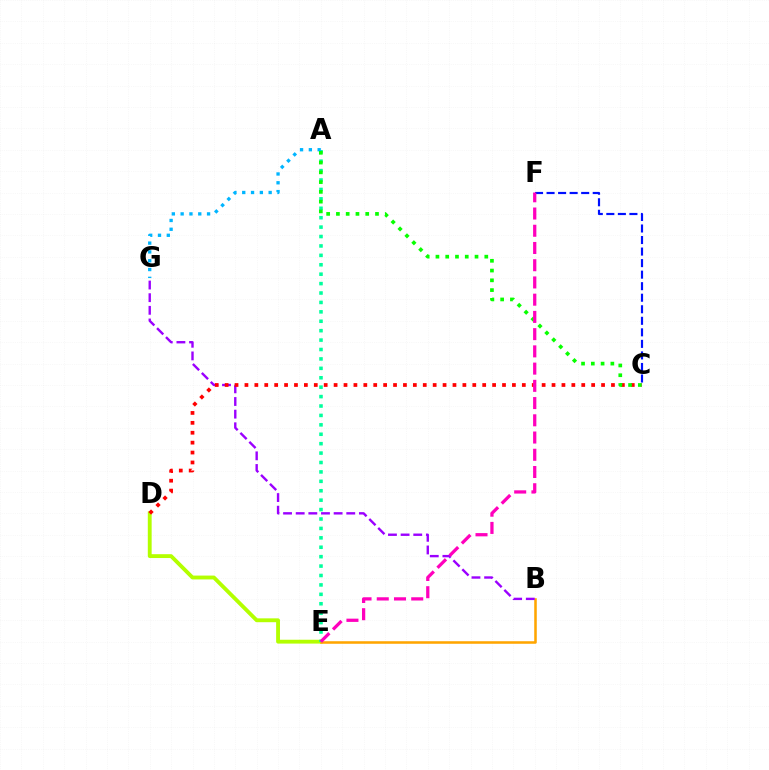{('D', 'E'): [{'color': '#b3ff00', 'line_style': 'solid', 'thickness': 2.77}], ('B', 'E'): [{'color': '#ffa500', 'line_style': 'solid', 'thickness': 1.83}], ('C', 'F'): [{'color': '#0010ff', 'line_style': 'dashed', 'thickness': 1.57}], ('A', 'E'): [{'color': '#00ff9d', 'line_style': 'dotted', 'thickness': 2.56}], ('B', 'G'): [{'color': '#9b00ff', 'line_style': 'dashed', 'thickness': 1.72}], ('C', 'D'): [{'color': '#ff0000', 'line_style': 'dotted', 'thickness': 2.69}], ('A', 'G'): [{'color': '#00b5ff', 'line_style': 'dotted', 'thickness': 2.39}], ('A', 'C'): [{'color': '#08ff00', 'line_style': 'dotted', 'thickness': 2.65}], ('E', 'F'): [{'color': '#ff00bd', 'line_style': 'dashed', 'thickness': 2.34}]}